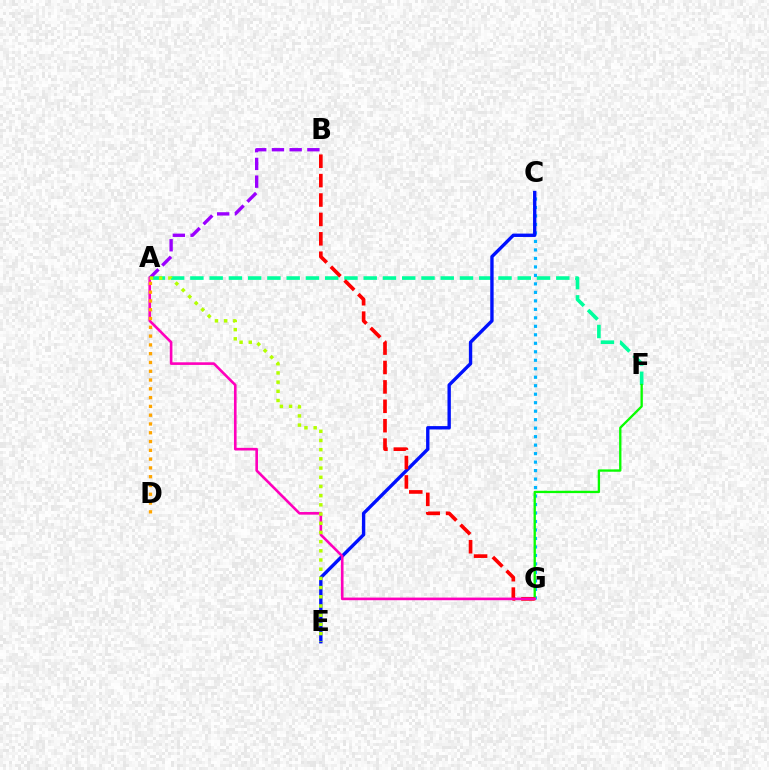{('A', 'F'): [{'color': '#00ff9d', 'line_style': 'dashed', 'thickness': 2.62}], ('C', 'G'): [{'color': '#00b5ff', 'line_style': 'dotted', 'thickness': 2.31}], ('A', 'B'): [{'color': '#9b00ff', 'line_style': 'dashed', 'thickness': 2.41}], ('F', 'G'): [{'color': '#08ff00', 'line_style': 'solid', 'thickness': 1.68}], ('C', 'E'): [{'color': '#0010ff', 'line_style': 'solid', 'thickness': 2.42}], ('B', 'G'): [{'color': '#ff0000', 'line_style': 'dashed', 'thickness': 2.64}], ('A', 'G'): [{'color': '#ff00bd', 'line_style': 'solid', 'thickness': 1.89}], ('A', 'E'): [{'color': '#b3ff00', 'line_style': 'dotted', 'thickness': 2.5}], ('A', 'D'): [{'color': '#ffa500', 'line_style': 'dotted', 'thickness': 2.39}]}